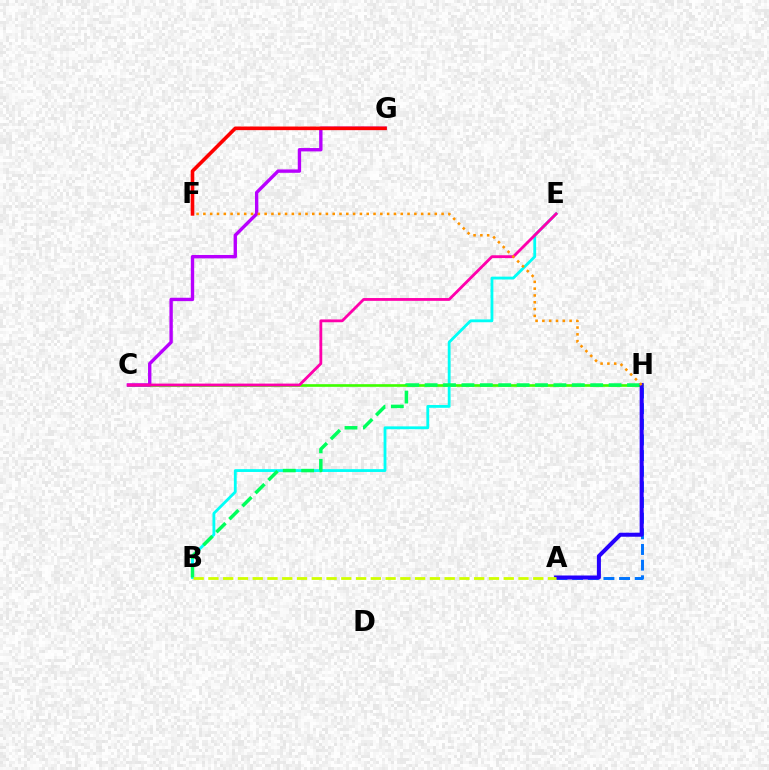{('C', 'H'): [{'color': '#3dff00', 'line_style': 'solid', 'thickness': 1.91}], ('B', 'E'): [{'color': '#00fff6', 'line_style': 'solid', 'thickness': 2.03}], ('C', 'G'): [{'color': '#b900ff', 'line_style': 'solid', 'thickness': 2.43}], ('A', 'H'): [{'color': '#0074ff', 'line_style': 'dashed', 'thickness': 2.13}, {'color': '#2500ff', 'line_style': 'solid', 'thickness': 2.9}], ('B', 'H'): [{'color': '#00ff5c', 'line_style': 'dashed', 'thickness': 2.5}], ('F', 'G'): [{'color': '#ff0000', 'line_style': 'solid', 'thickness': 2.6}], ('C', 'E'): [{'color': '#ff00ac', 'line_style': 'solid', 'thickness': 2.03}], ('F', 'H'): [{'color': '#ff9400', 'line_style': 'dotted', 'thickness': 1.85}], ('A', 'B'): [{'color': '#d1ff00', 'line_style': 'dashed', 'thickness': 2.01}]}